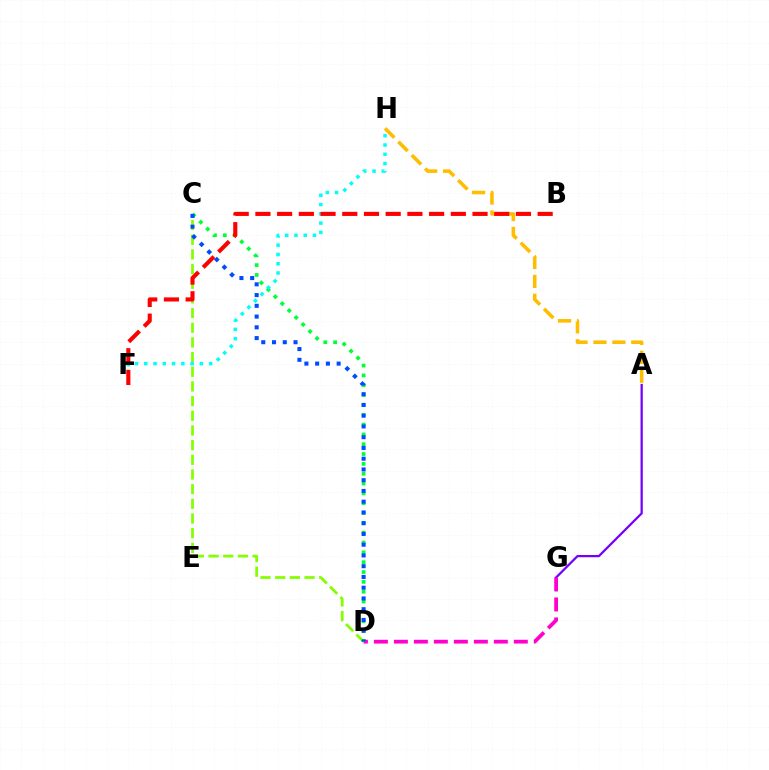{('A', 'H'): [{'color': '#ffbd00', 'line_style': 'dashed', 'thickness': 2.57}], ('A', 'G'): [{'color': '#7200ff', 'line_style': 'solid', 'thickness': 1.62}], ('D', 'G'): [{'color': '#ff00cf', 'line_style': 'dashed', 'thickness': 2.72}], ('C', 'D'): [{'color': '#00ff39', 'line_style': 'dotted', 'thickness': 2.67}, {'color': '#84ff00', 'line_style': 'dashed', 'thickness': 1.99}, {'color': '#004bff', 'line_style': 'dotted', 'thickness': 2.92}], ('F', 'H'): [{'color': '#00fff6', 'line_style': 'dotted', 'thickness': 2.52}], ('B', 'F'): [{'color': '#ff0000', 'line_style': 'dashed', 'thickness': 2.95}]}